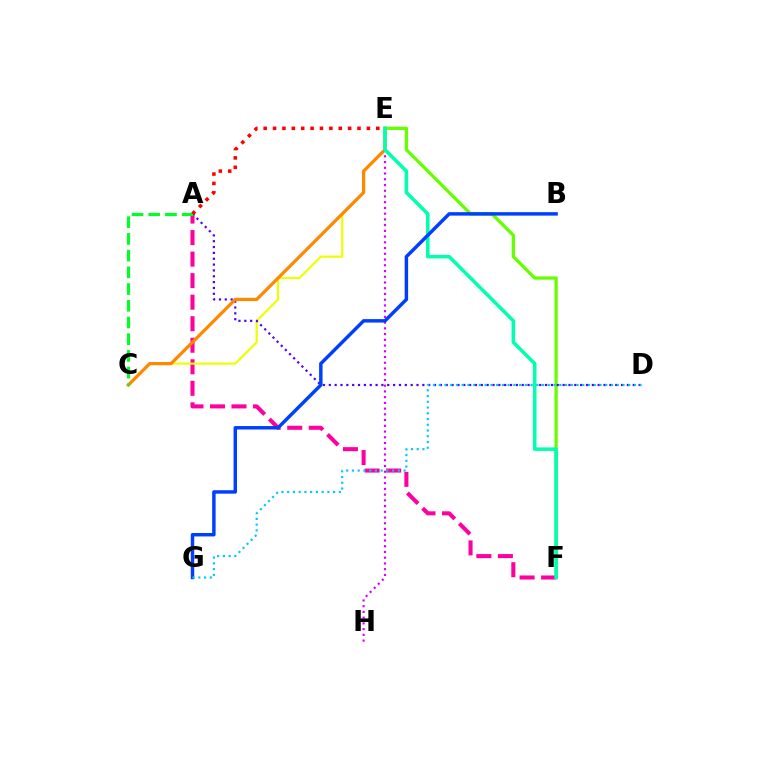{('E', 'F'): [{'color': '#66ff00', 'line_style': 'solid', 'thickness': 2.36}, {'color': '#00ffaf', 'line_style': 'solid', 'thickness': 2.55}], ('A', 'F'): [{'color': '#ff00a0', 'line_style': 'dashed', 'thickness': 2.92}], ('E', 'H'): [{'color': '#d600ff', 'line_style': 'dotted', 'thickness': 1.56}], ('C', 'E'): [{'color': '#eeff00', 'line_style': 'solid', 'thickness': 1.56}, {'color': '#ff8800', 'line_style': 'solid', 'thickness': 2.32}], ('A', 'D'): [{'color': '#4f00ff', 'line_style': 'dotted', 'thickness': 1.59}], ('B', 'G'): [{'color': '#003fff', 'line_style': 'solid', 'thickness': 2.49}], ('A', 'C'): [{'color': '#00ff27', 'line_style': 'dashed', 'thickness': 2.27}], ('A', 'E'): [{'color': '#ff0000', 'line_style': 'dotted', 'thickness': 2.55}], ('D', 'G'): [{'color': '#00c7ff', 'line_style': 'dotted', 'thickness': 1.56}]}